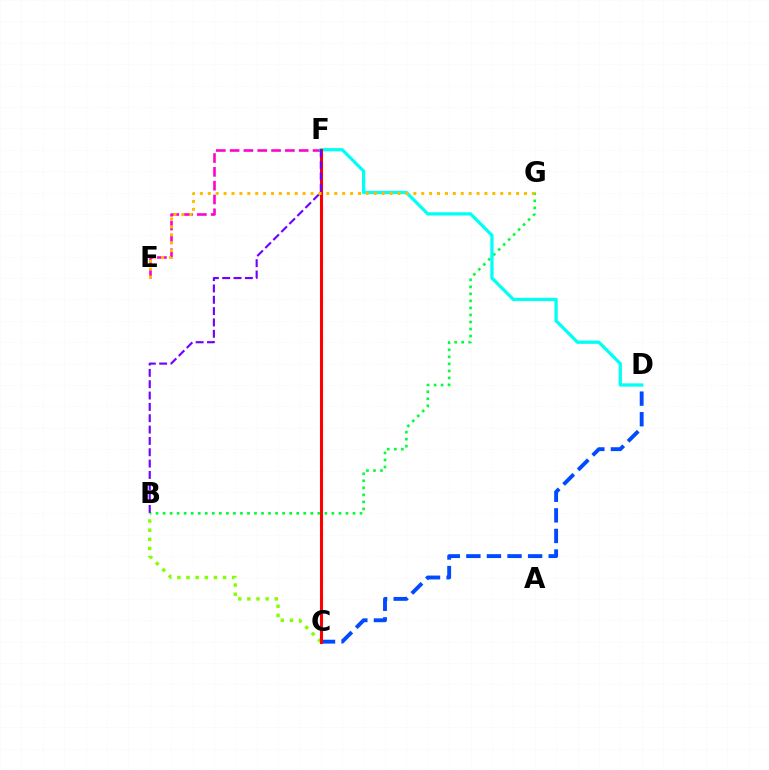{('E', 'F'): [{'color': '#ff00cf', 'line_style': 'dashed', 'thickness': 1.88}], ('B', 'G'): [{'color': '#00ff39', 'line_style': 'dotted', 'thickness': 1.91}], ('B', 'C'): [{'color': '#84ff00', 'line_style': 'dotted', 'thickness': 2.48}], ('C', 'D'): [{'color': '#004bff', 'line_style': 'dashed', 'thickness': 2.8}], ('D', 'F'): [{'color': '#00fff6', 'line_style': 'solid', 'thickness': 2.34}], ('C', 'F'): [{'color': '#ff0000', 'line_style': 'solid', 'thickness': 2.21}], ('B', 'F'): [{'color': '#7200ff', 'line_style': 'dashed', 'thickness': 1.54}], ('E', 'G'): [{'color': '#ffbd00', 'line_style': 'dotted', 'thickness': 2.15}]}